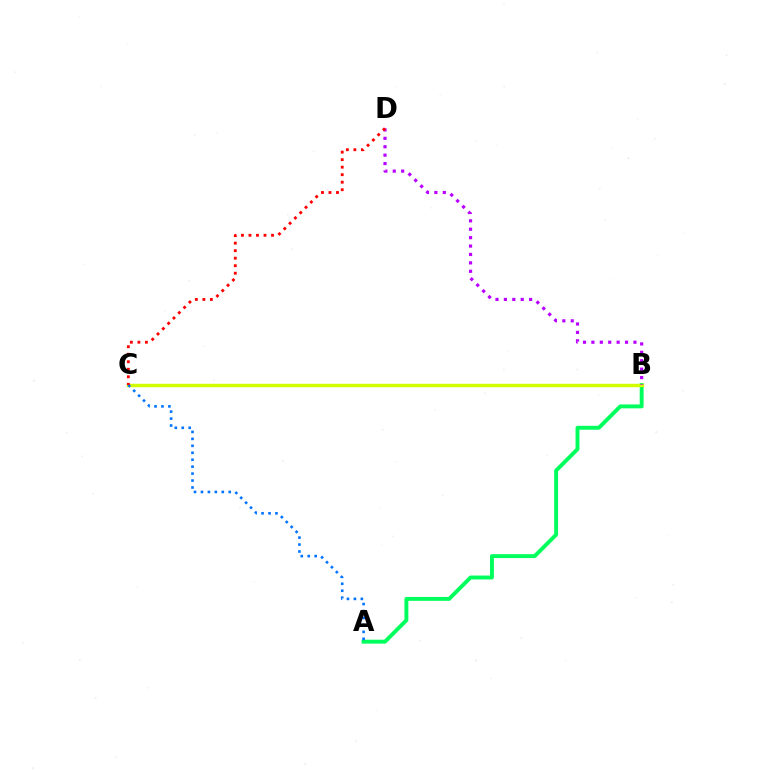{('A', 'B'): [{'color': '#00ff5c', 'line_style': 'solid', 'thickness': 2.82}], ('B', 'C'): [{'color': '#d1ff00', 'line_style': 'solid', 'thickness': 2.47}], ('B', 'D'): [{'color': '#b900ff', 'line_style': 'dotted', 'thickness': 2.29}], ('A', 'C'): [{'color': '#0074ff', 'line_style': 'dotted', 'thickness': 1.89}], ('C', 'D'): [{'color': '#ff0000', 'line_style': 'dotted', 'thickness': 2.04}]}